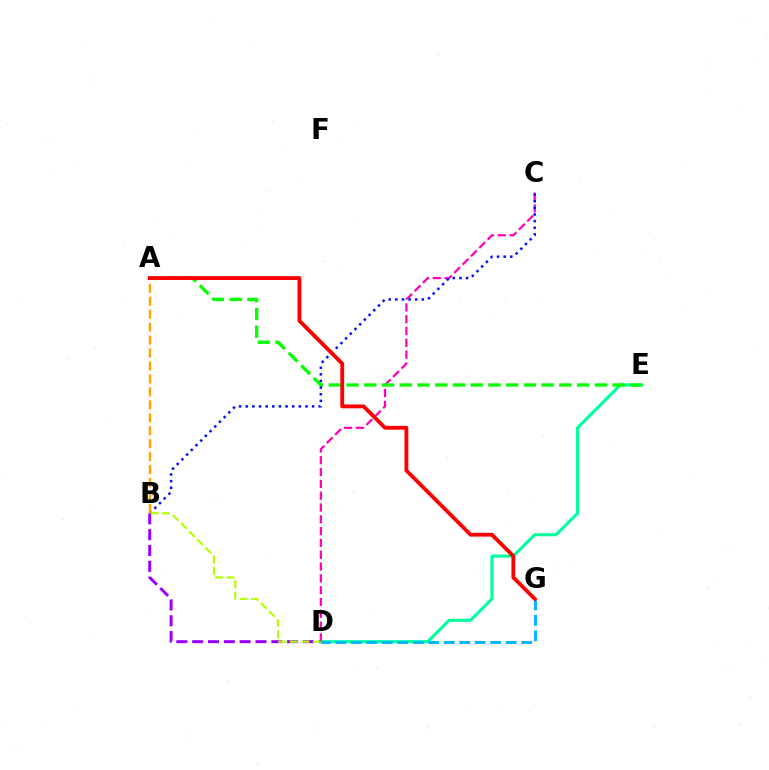{('D', 'E'): [{'color': '#00ff9d', 'line_style': 'solid', 'thickness': 2.23}], ('C', 'D'): [{'color': '#ff00bd', 'line_style': 'dashed', 'thickness': 1.6}], ('B', 'D'): [{'color': '#9b00ff', 'line_style': 'dashed', 'thickness': 2.15}, {'color': '#b3ff00', 'line_style': 'dashed', 'thickness': 1.56}], ('A', 'E'): [{'color': '#08ff00', 'line_style': 'dashed', 'thickness': 2.41}], ('B', 'C'): [{'color': '#0010ff', 'line_style': 'dotted', 'thickness': 1.8}], ('D', 'G'): [{'color': '#00b5ff', 'line_style': 'dashed', 'thickness': 2.1}], ('A', 'B'): [{'color': '#ffa500', 'line_style': 'dashed', 'thickness': 1.76}], ('A', 'G'): [{'color': '#ff0000', 'line_style': 'solid', 'thickness': 2.76}]}